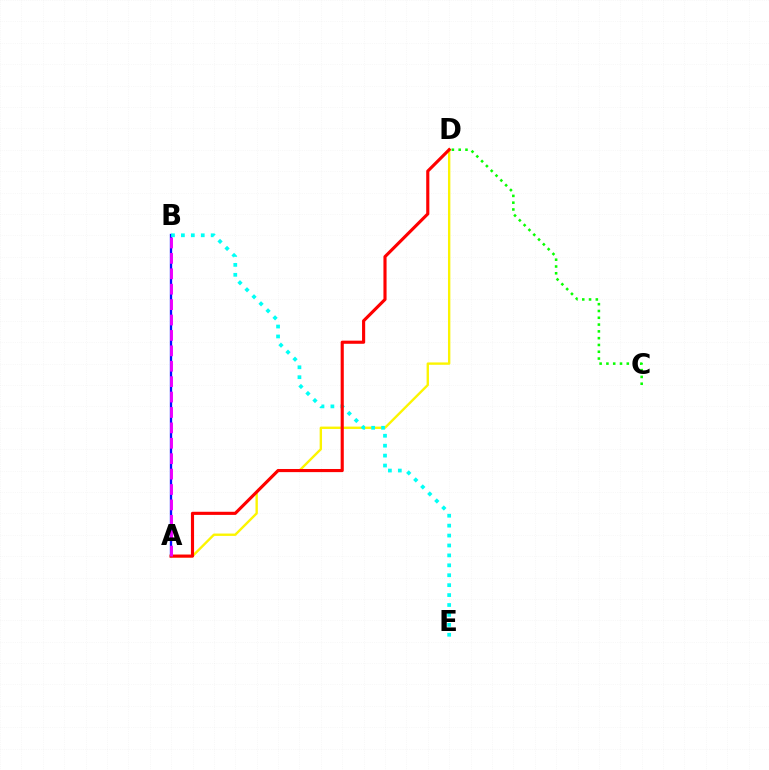{('A', 'D'): [{'color': '#fcf500', 'line_style': 'solid', 'thickness': 1.71}, {'color': '#ff0000', 'line_style': 'solid', 'thickness': 2.25}], ('A', 'B'): [{'color': '#0010ff', 'line_style': 'solid', 'thickness': 1.68}, {'color': '#ee00ff', 'line_style': 'dashed', 'thickness': 2.09}], ('B', 'E'): [{'color': '#00fff6', 'line_style': 'dotted', 'thickness': 2.7}], ('C', 'D'): [{'color': '#08ff00', 'line_style': 'dotted', 'thickness': 1.85}]}